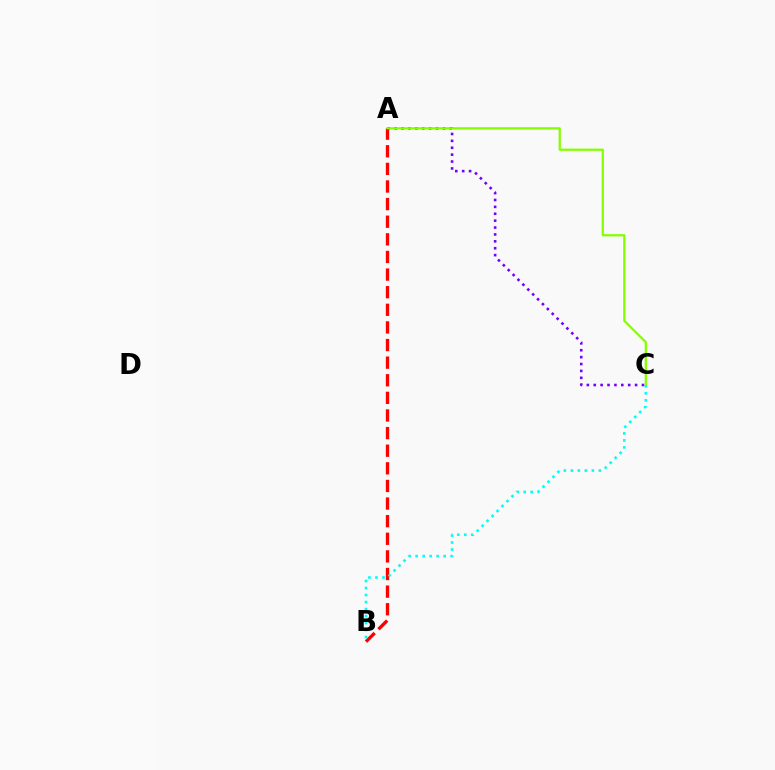{('A', 'B'): [{'color': '#ff0000', 'line_style': 'dashed', 'thickness': 2.39}], ('A', 'C'): [{'color': '#7200ff', 'line_style': 'dotted', 'thickness': 1.87}, {'color': '#84ff00', 'line_style': 'solid', 'thickness': 1.63}], ('B', 'C'): [{'color': '#00fff6', 'line_style': 'dotted', 'thickness': 1.9}]}